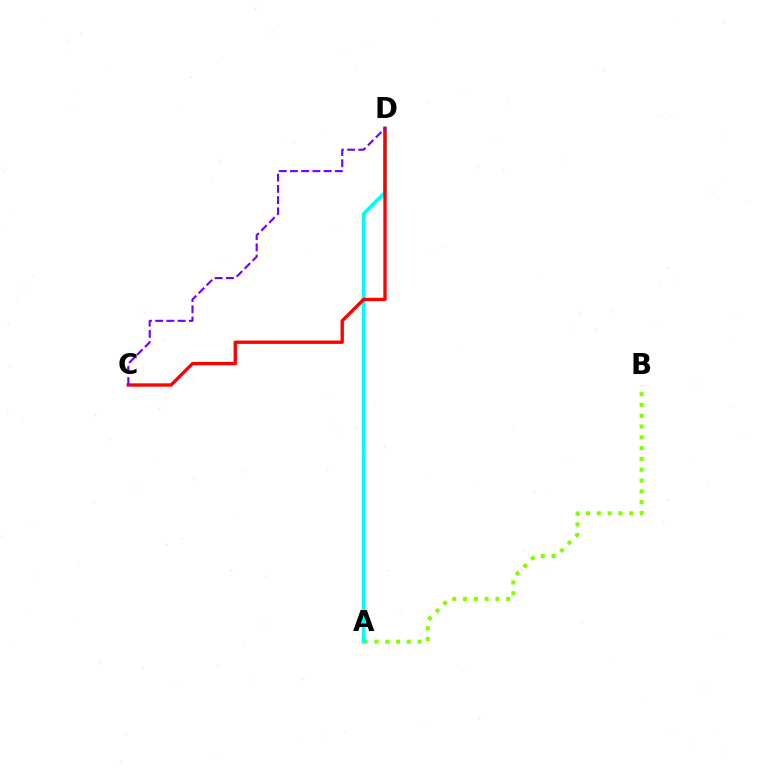{('A', 'B'): [{'color': '#84ff00', 'line_style': 'dotted', 'thickness': 2.93}], ('A', 'D'): [{'color': '#00fff6', 'line_style': 'solid', 'thickness': 2.7}], ('C', 'D'): [{'color': '#ff0000', 'line_style': 'solid', 'thickness': 2.42}, {'color': '#7200ff', 'line_style': 'dashed', 'thickness': 1.52}]}